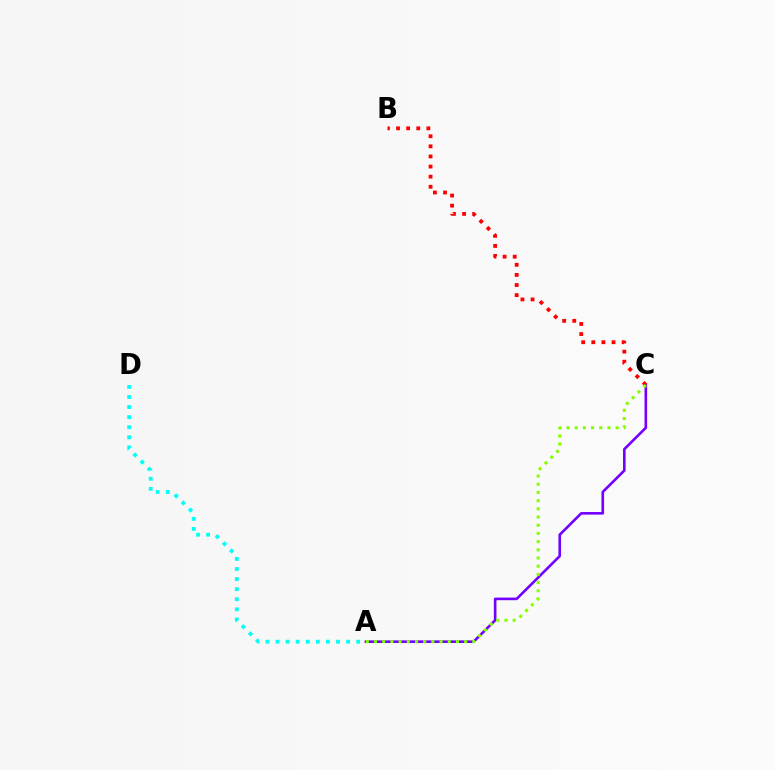{('A', 'D'): [{'color': '#00fff6', 'line_style': 'dotted', 'thickness': 2.74}], ('A', 'C'): [{'color': '#7200ff', 'line_style': 'solid', 'thickness': 1.88}, {'color': '#84ff00', 'line_style': 'dotted', 'thickness': 2.23}], ('B', 'C'): [{'color': '#ff0000', 'line_style': 'dotted', 'thickness': 2.75}]}